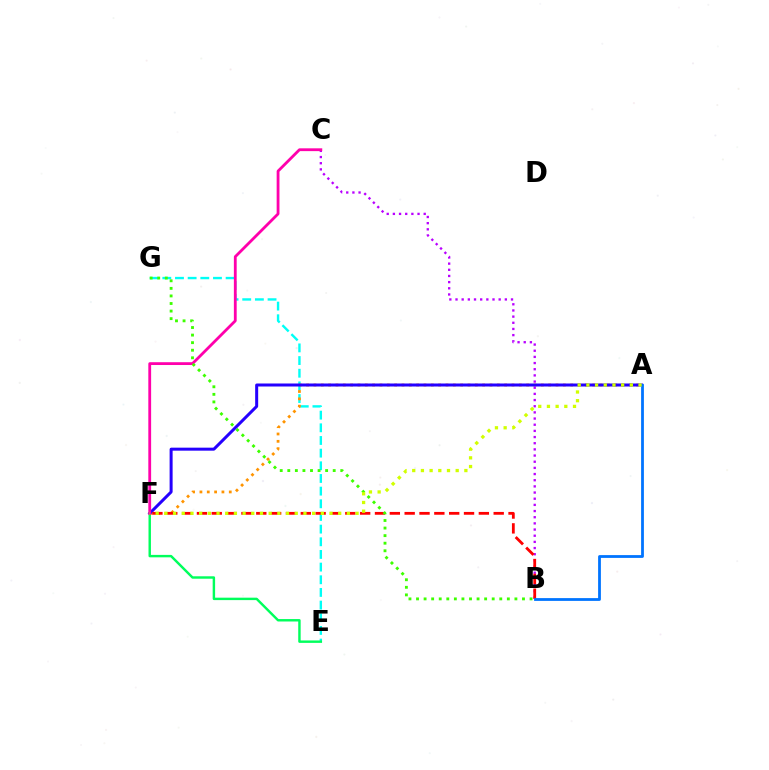{('E', 'G'): [{'color': '#00fff6', 'line_style': 'dashed', 'thickness': 1.72}], ('A', 'F'): [{'color': '#ff9400', 'line_style': 'dotted', 'thickness': 1.99}, {'color': '#2500ff', 'line_style': 'solid', 'thickness': 2.17}, {'color': '#d1ff00', 'line_style': 'dotted', 'thickness': 2.36}], ('B', 'C'): [{'color': '#b900ff', 'line_style': 'dotted', 'thickness': 1.68}], ('B', 'F'): [{'color': '#ff0000', 'line_style': 'dashed', 'thickness': 2.02}], ('A', 'B'): [{'color': '#0074ff', 'line_style': 'solid', 'thickness': 2.01}], ('E', 'F'): [{'color': '#00ff5c', 'line_style': 'solid', 'thickness': 1.75}], ('C', 'F'): [{'color': '#ff00ac', 'line_style': 'solid', 'thickness': 2.02}], ('B', 'G'): [{'color': '#3dff00', 'line_style': 'dotted', 'thickness': 2.06}]}